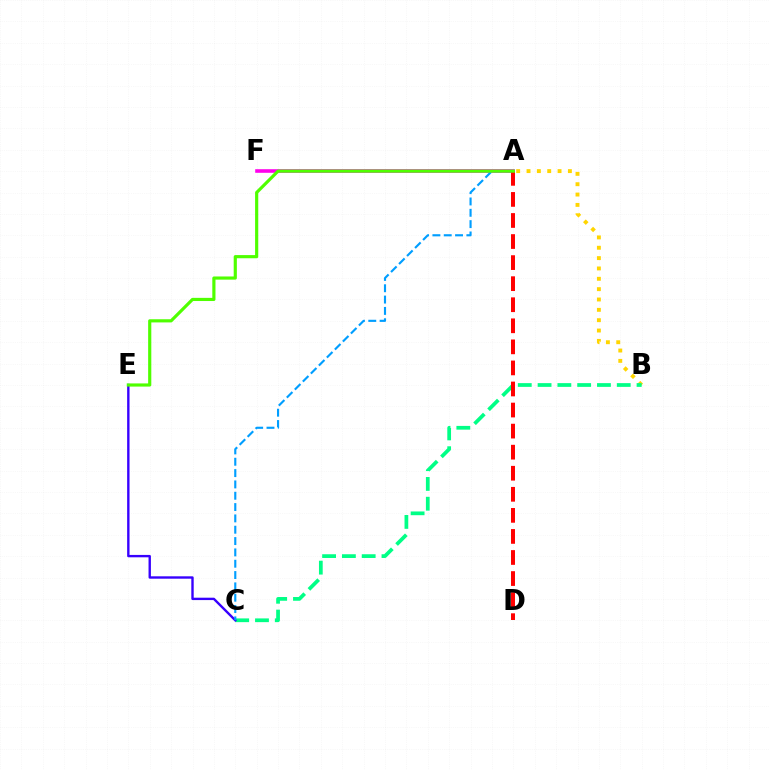{('A', 'B'): [{'color': '#ffd500', 'line_style': 'dotted', 'thickness': 2.81}], ('B', 'C'): [{'color': '#00ff86', 'line_style': 'dashed', 'thickness': 2.69}], ('C', 'E'): [{'color': '#3700ff', 'line_style': 'solid', 'thickness': 1.71}], ('A', 'F'): [{'color': '#ff00ed', 'line_style': 'solid', 'thickness': 2.59}], ('A', 'C'): [{'color': '#009eff', 'line_style': 'dashed', 'thickness': 1.54}], ('A', 'D'): [{'color': '#ff0000', 'line_style': 'dashed', 'thickness': 2.86}], ('A', 'E'): [{'color': '#4fff00', 'line_style': 'solid', 'thickness': 2.28}]}